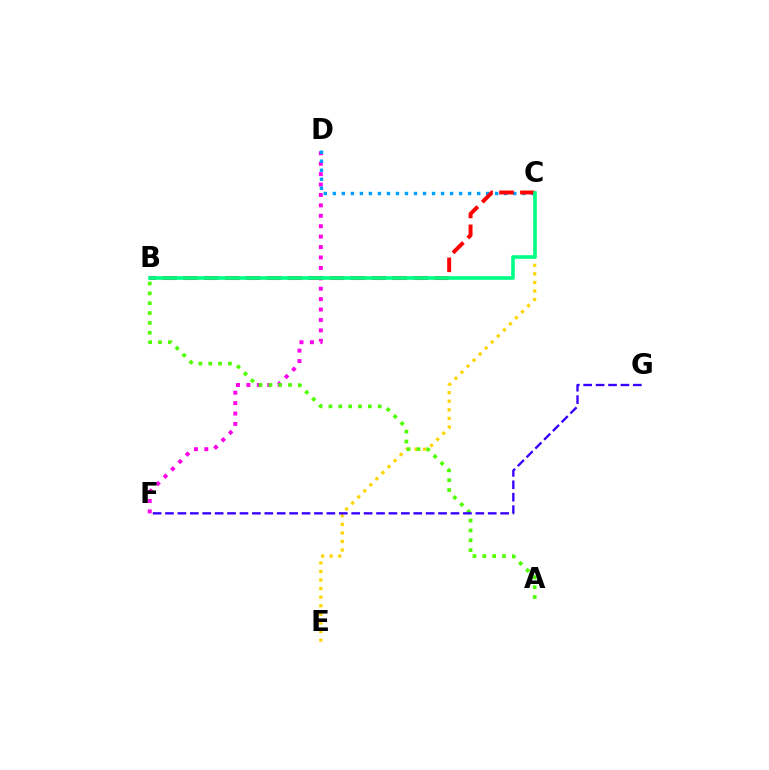{('D', 'F'): [{'color': '#ff00ed', 'line_style': 'dotted', 'thickness': 2.83}], ('C', 'D'): [{'color': '#009eff', 'line_style': 'dotted', 'thickness': 2.45}], ('C', 'E'): [{'color': '#ffd500', 'line_style': 'dotted', 'thickness': 2.33}], ('A', 'B'): [{'color': '#4fff00', 'line_style': 'dotted', 'thickness': 2.68}], ('F', 'G'): [{'color': '#3700ff', 'line_style': 'dashed', 'thickness': 1.69}], ('B', 'C'): [{'color': '#ff0000', 'line_style': 'dashed', 'thickness': 2.84}, {'color': '#00ff86', 'line_style': 'solid', 'thickness': 2.63}]}